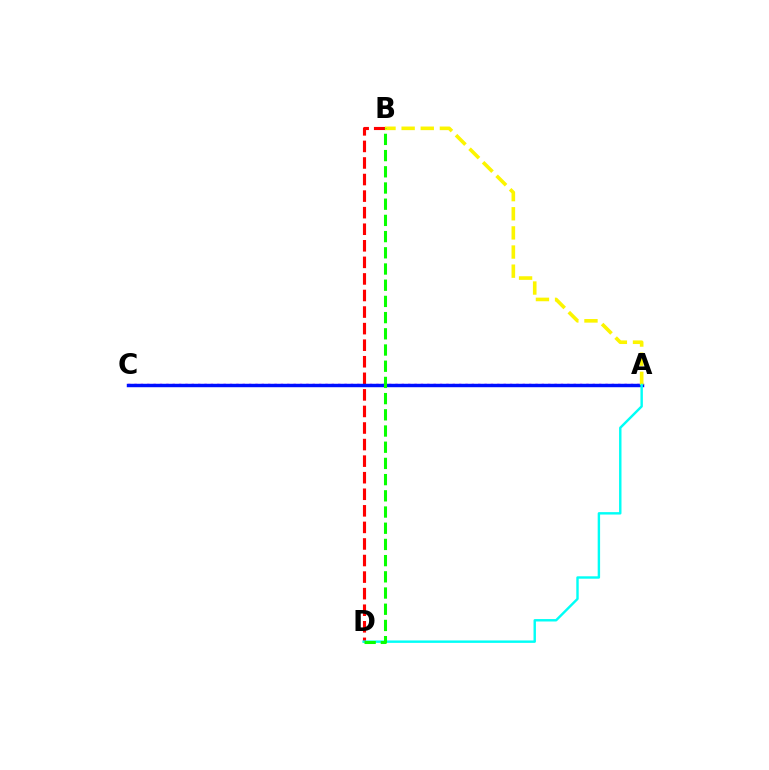{('A', 'C'): [{'color': '#ee00ff', 'line_style': 'dotted', 'thickness': 1.73}, {'color': '#0010ff', 'line_style': 'solid', 'thickness': 2.48}], ('B', 'D'): [{'color': '#ff0000', 'line_style': 'dashed', 'thickness': 2.25}, {'color': '#08ff00', 'line_style': 'dashed', 'thickness': 2.2}], ('A', 'B'): [{'color': '#fcf500', 'line_style': 'dashed', 'thickness': 2.6}], ('A', 'D'): [{'color': '#00fff6', 'line_style': 'solid', 'thickness': 1.74}]}